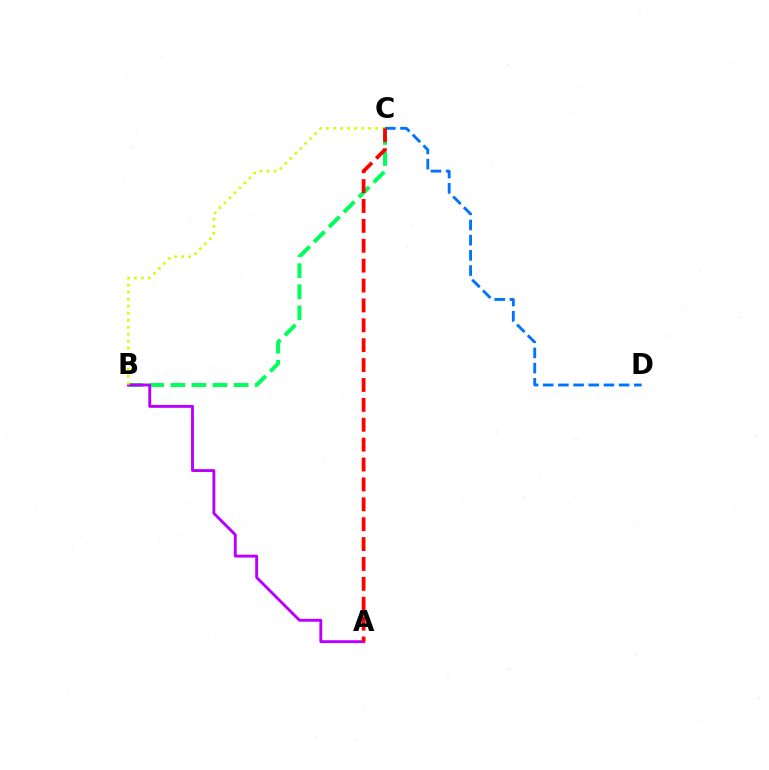{('C', 'D'): [{'color': '#0074ff', 'line_style': 'dashed', 'thickness': 2.06}], ('B', 'C'): [{'color': '#00ff5c', 'line_style': 'dashed', 'thickness': 2.86}, {'color': '#d1ff00', 'line_style': 'dotted', 'thickness': 1.91}], ('A', 'B'): [{'color': '#b900ff', 'line_style': 'solid', 'thickness': 2.09}], ('A', 'C'): [{'color': '#ff0000', 'line_style': 'dashed', 'thickness': 2.7}]}